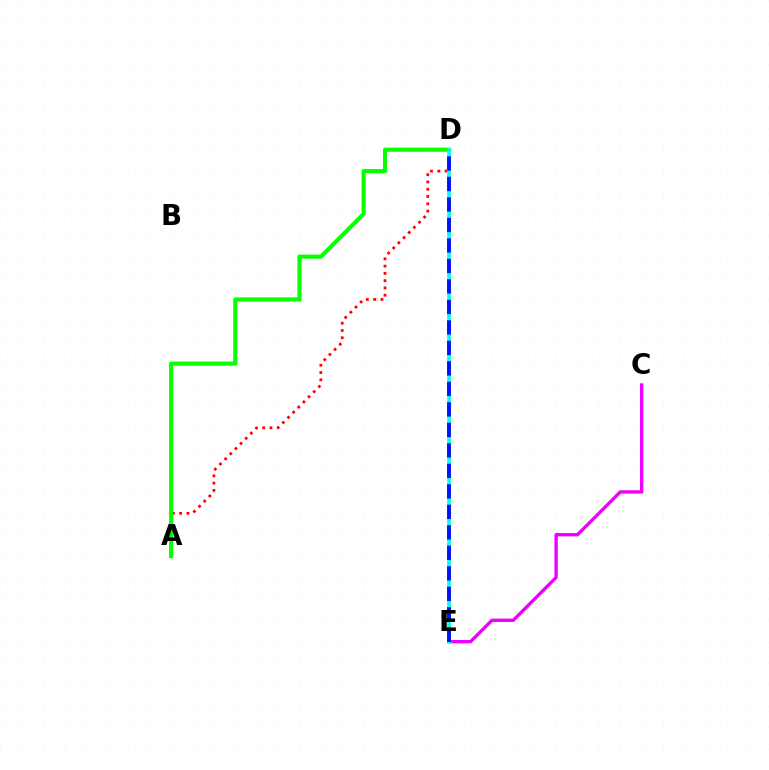{('C', 'E'): [{'color': '#ee00ff', 'line_style': 'solid', 'thickness': 2.43}], ('A', 'D'): [{'color': '#ff0000', 'line_style': 'dotted', 'thickness': 1.98}, {'color': '#08ff00', 'line_style': 'solid', 'thickness': 2.95}], ('D', 'E'): [{'color': '#fcf500', 'line_style': 'solid', 'thickness': 2.45}, {'color': '#00fff6', 'line_style': 'solid', 'thickness': 2.57}, {'color': '#0010ff', 'line_style': 'dashed', 'thickness': 2.78}]}